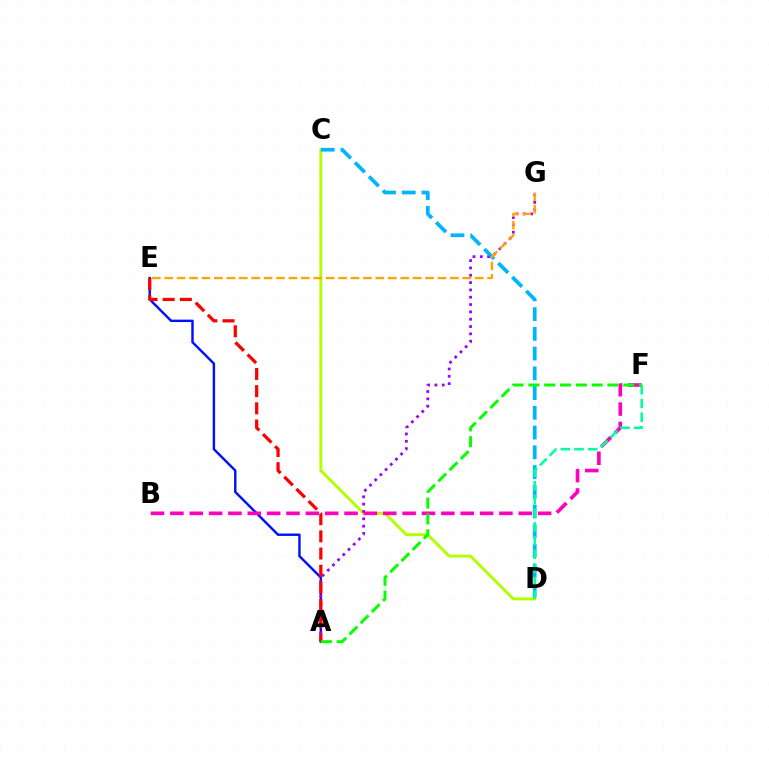{('A', 'E'): [{'color': '#0010ff', 'line_style': 'solid', 'thickness': 1.75}, {'color': '#ff0000', 'line_style': 'dashed', 'thickness': 2.33}], ('C', 'D'): [{'color': '#b3ff00', 'line_style': 'solid', 'thickness': 2.12}, {'color': '#00b5ff', 'line_style': 'dashed', 'thickness': 2.68}], ('A', 'G'): [{'color': '#9b00ff', 'line_style': 'dotted', 'thickness': 1.99}], ('B', 'F'): [{'color': '#ff00bd', 'line_style': 'dashed', 'thickness': 2.63}], ('D', 'F'): [{'color': '#00ff9d', 'line_style': 'dashed', 'thickness': 1.86}], ('A', 'F'): [{'color': '#08ff00', 'line_style': 'dashed', 'thickness': 2.15}], ('E', 'G'): [{'color': '#ffa500', 'line_style': 'dashed', 'thickness': 1.69}]}